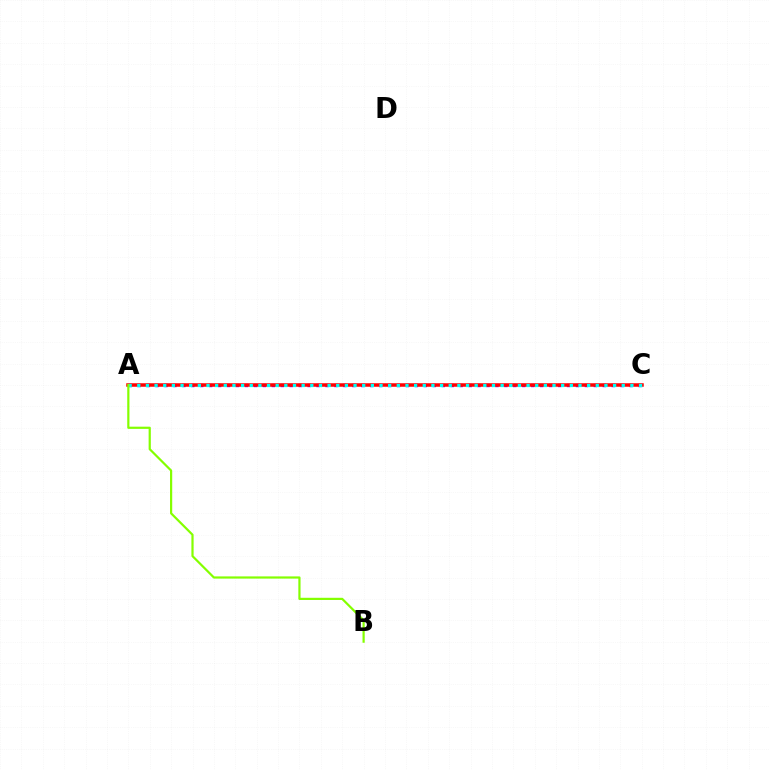{('A', 'C'): [{'color': '#7200ff', 'line_style': 'dotted', 'thickness': 2.43}, {'color': '#ff0000', 'line_style': 'solid', 'thickness': 2.52}, {'color': '#00fff6', 'line_style': 'dotted', 'thickness': 2.35}], ('A', 'B'): [{'color': '#84ff00', 'line_style': 'solid', 'thickness': 1.59}]}